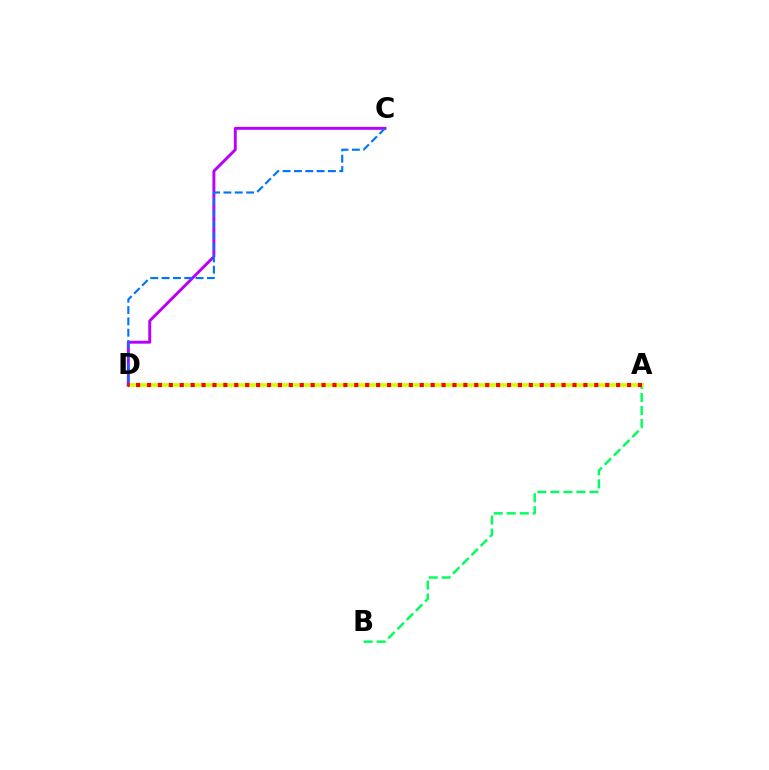{('A', 'B'): [{'color': '#00ff5c', 'line_style': 'dashed', 'thickness': 1.77}], ('A', 'D'): [{'color': '#d1ff00', 'line_style': 'solid', 'thickness': 2.68}, {'color': '#ff0000', 'line_style': 'dotted', 'thickness': 2.96}], ('C', 'D'): [{'color': '#b900ff', 'line_style': 'solid', 'thickness': 2.11}, {'color': '#0074ff', 'line_style': 'dashed', 'thickness': 1.54}]}